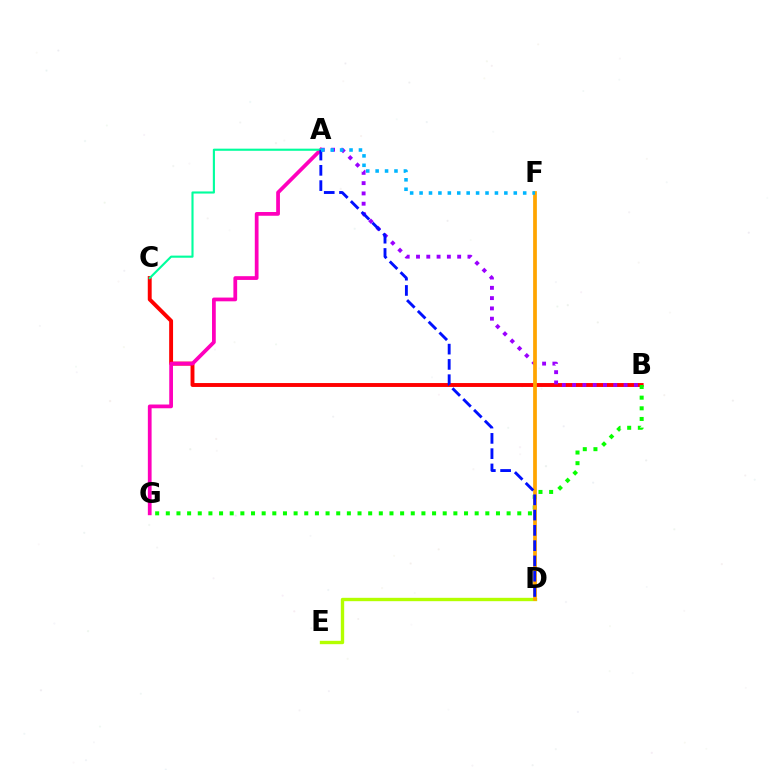{('B', 'C'): [{'color': '#ff0000', 'line_style': 'solid', 'thickness': 2.81}], ('A', 'G'): [{'color': '#ff00bd', 'line_style': 'solid', 'thickness': 2.7}], ('B', 'G'): [{'color': '#08ff00', 'line_style': 'dotted', 'thickness': 2.89}], ('A', 'B'): [{'color': '#9b00ff', 'line_style': 'dotted', 'thickness': 2.79}], ('D', 'E'): [{'color': '#b3ff00', 'line_style': 'solid', 'thickness': 2.43}], ('D', 'F'): [{'color': '#ffa500', 'line_style': 'solid', 'thickness': 2.69}], ('A', 'C'): [{'color': '#00ff9d', 'line_style': 'solid', 'thickness': 1.53}], ('A', 'D'): [{'color': '#0010ff', 'line_style': 'dashed', 'thickness': 2.08}], ('A', 'F'): [{'color': '#00b5ff', 'line_style': 'dotted', 'thickness': 2.56}]}